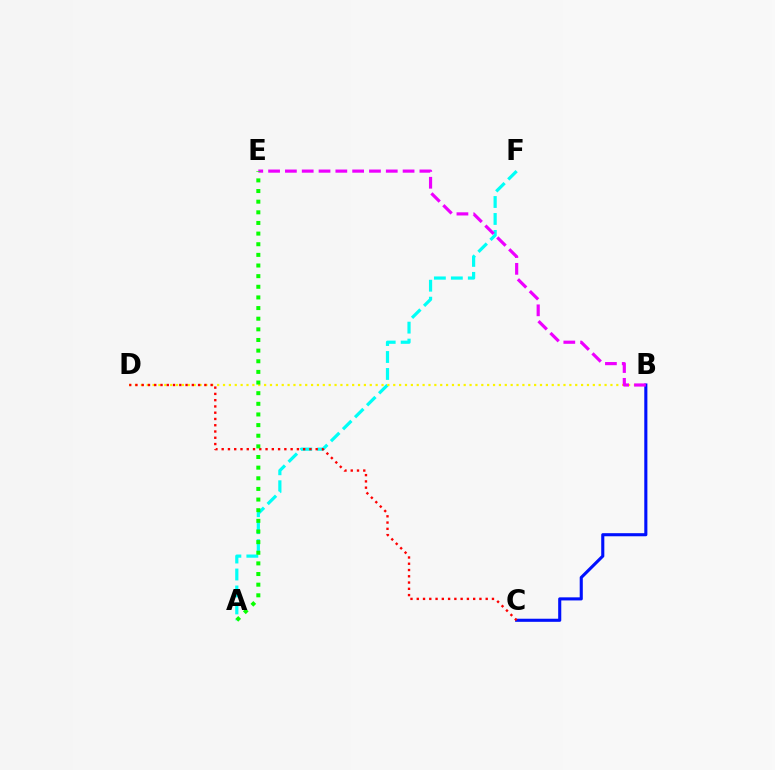{('A', 'F'): [{'color': '#00fff6', 'line_style': 'dashed', 'thickness': 2.3}], ('B', 'D'): [{'color': '#fcf500', 'line_style': 'dotted', 'thickness': 1.59}], ('B', 'C'): [{'color': '#0010ff', 'line_style': 'solid', 'thickness': 2.23}], ('B', 'E'): [{'color': '#ee00ff', 'line_style': 'dashed', 'thickness': 2.28}], ('C', 'D'): [{'color': '#ff0000', 'line_style': 'dotted', 'thickness': 1.7}], ('A', 'E'): [{'color': '#08ff00', 'line_style': 'dotted', 'thickness': 2.89}]}